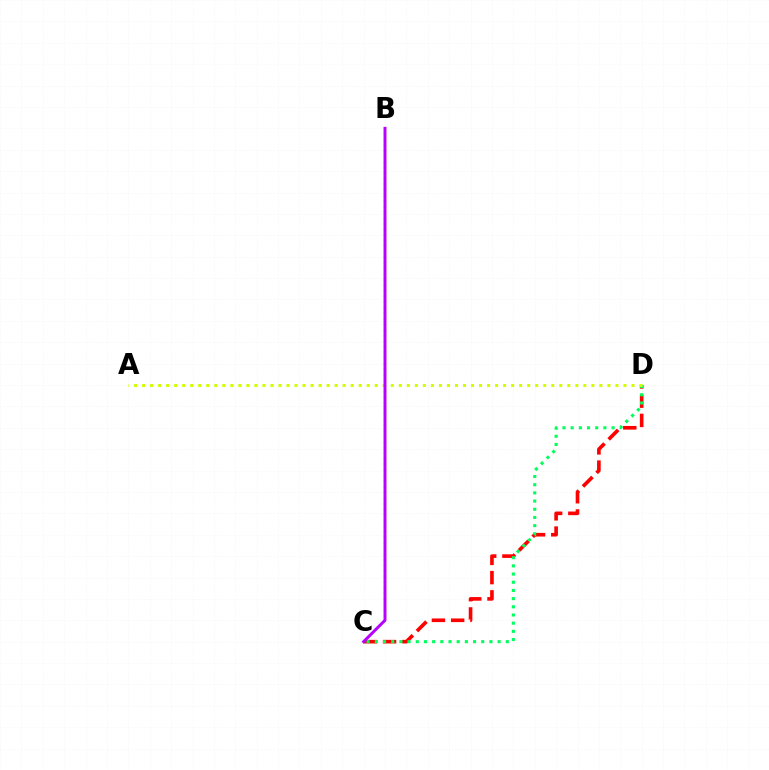{('C', 'D'): [{'color': '#ff0000', 'line_style': 'dashed', 'thickness': 2.61}, {'color': '#00ff5c', 'line_style': 'dotted', 'thickness': 2.22}], ('B', 'C'): [{'color': '#0074ff', 'line_style': 'dotted', 'thickness': 1.52}, {'color': '#b900ff', 'line_style': 'solid', 'thickness': 2.12}], ('A', 'D'): [{'color': '#d1ff00', 'line_style': 'dotted', 'thickness': 2.18}]}